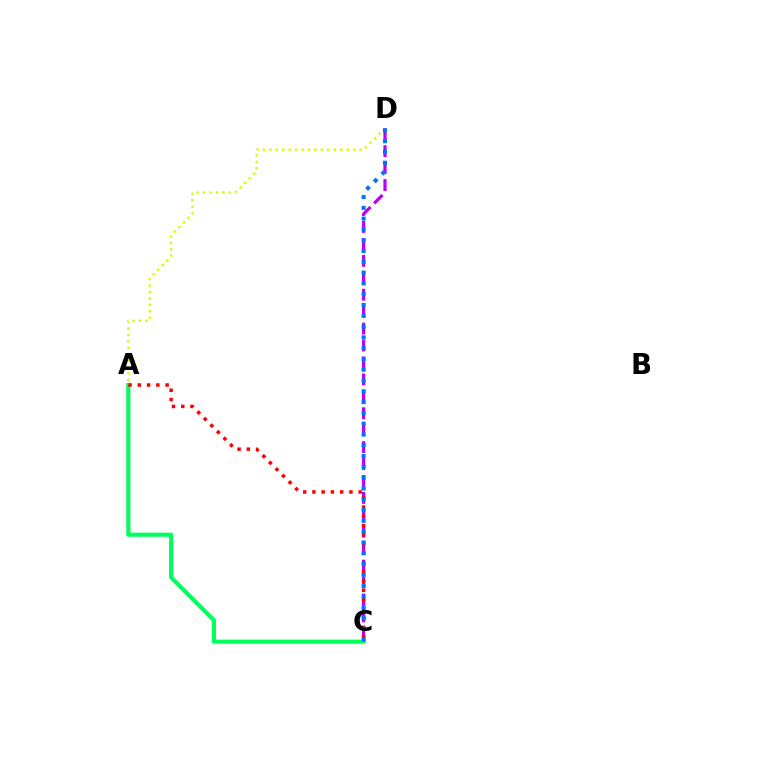{('A', 'C'): [{'color': '#00ff5c', 'line_style': 'solid', 'thickness': 2.98}, {'color': '#ff0000', 'line_style': 'dotted', 'thickness': 2.51}], ('A', 'D'): [{'color': '#d1ff00', 'line_style': 'dotted', 'thickness': 1.75}], ('C', 'D'): [{'color': '#b900ff', 'line_style': 'dashed', 'thickness': 2.3}, {'color': '#0074ff', 'line_style': 'dotted', 'thickness': 2.93}]}